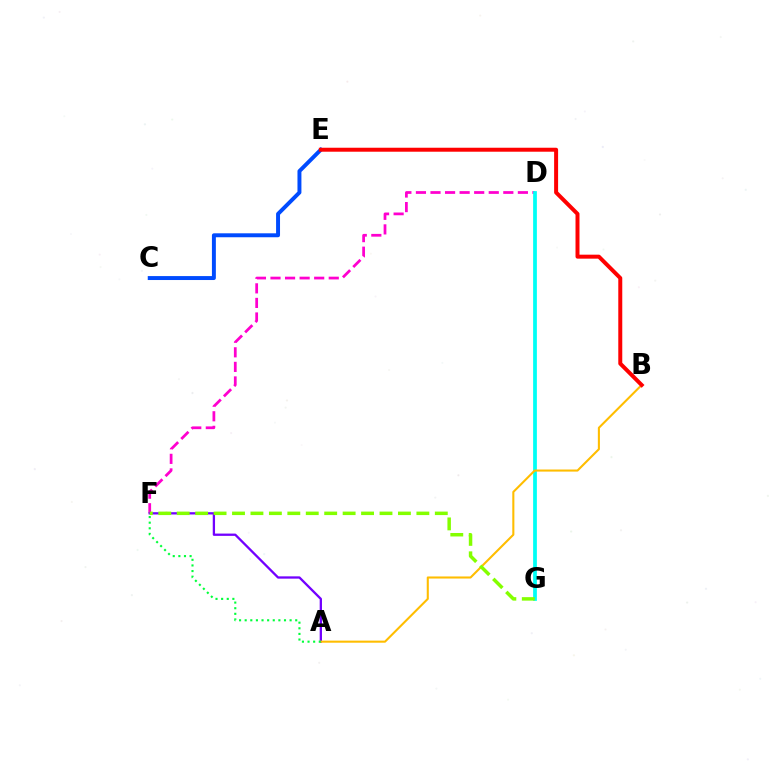{('D', 'F'): [{'color': '#ff00cf', 'line_style': 'dashed', 'thickness': 1.98}], ('C', 'E'): [{'color': '#004bff', 'line_style': 'solid', 'thickness': 2.84}], ('A', 'F'): [{'color': '#7200ff', 'line_style': 'solid', 'thickness': 1.65}, {'color': '#00ff39', 'line_style': 'dotted', 'thickness': 1.53}], ('D', 'G'): [{'color': '#00fff6', 'line_style': 'solid', 'thickness': 2.7}], ('A', 'B'): [{'color': '#ffbd00', 'line_style': 'solid', 'thickness': 1.5}], ('F', 'G'): [{'color': '#84ff00', 'line_style': 'dashed', 'thickness': 2.5}], ('B', 'E'): [{'color': '#ff0000', 'line_style': 'solid', 'thickness': 2.86}]}